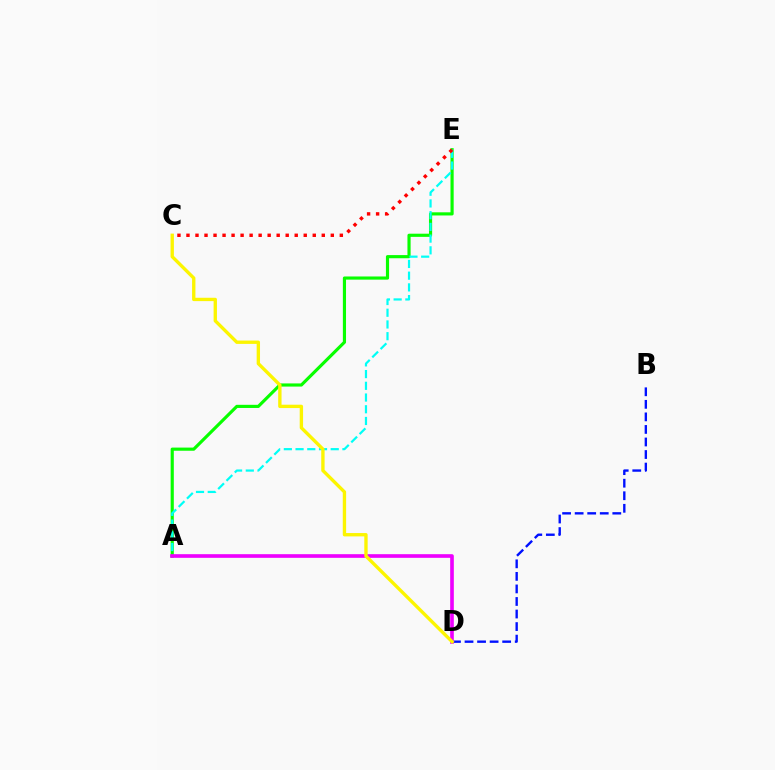{('A', 'E'): [{'color': '#08ff00', 'line_style': 'solid', 'thickness': 2.27}, {'color': '#00fff6', 'line_style': 'dashed', 'thickness': 1.59}], ('B', 'D'): [{'color': '#0010ff', 'line_style': 'dashed', 'thickness': 1.7}], ('A', 'D'): [{'color': '#ee00ff', 'line_style': 'solid', 'thickness': 2.62}], ('C', 'E'): [{'color': '#ff0000', 'line_style': 'dotted', 'thickness': 2.45}], ('C', 'D'): [{'color': '#fcf500', 'line_style': 'solid', 'thickness': 2.41}]}